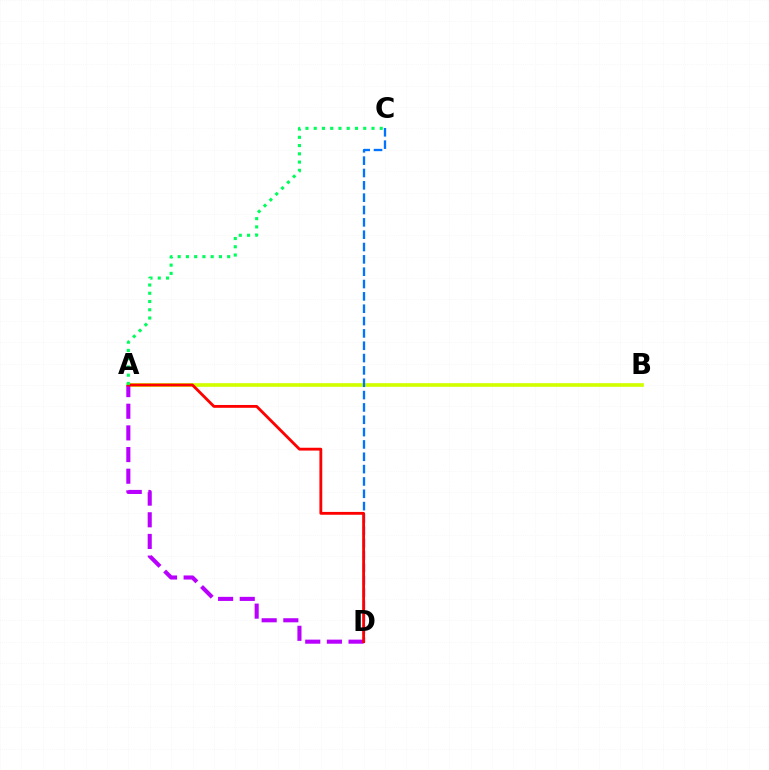{('A', 'B'): [{'color': '#d1ff00', 'line_style': 'solid', 'thickness': 2.64}], ('C', 'D'): [{'color': '#0074ff', 'line_style': 'dashed', 'thickness': 1.68}], ('A', 'D'): [{'color': '#b900ff', 'line_style': 'dashed', 'thickness': 2.94}, {'color': '#ff0000', 'line_style': 'solid', 'thickness': 2.04}], ('A', 'C'): [{'color': '#00ff5c', 'line_style': 'dotted', 'thickness': 2.24}]}